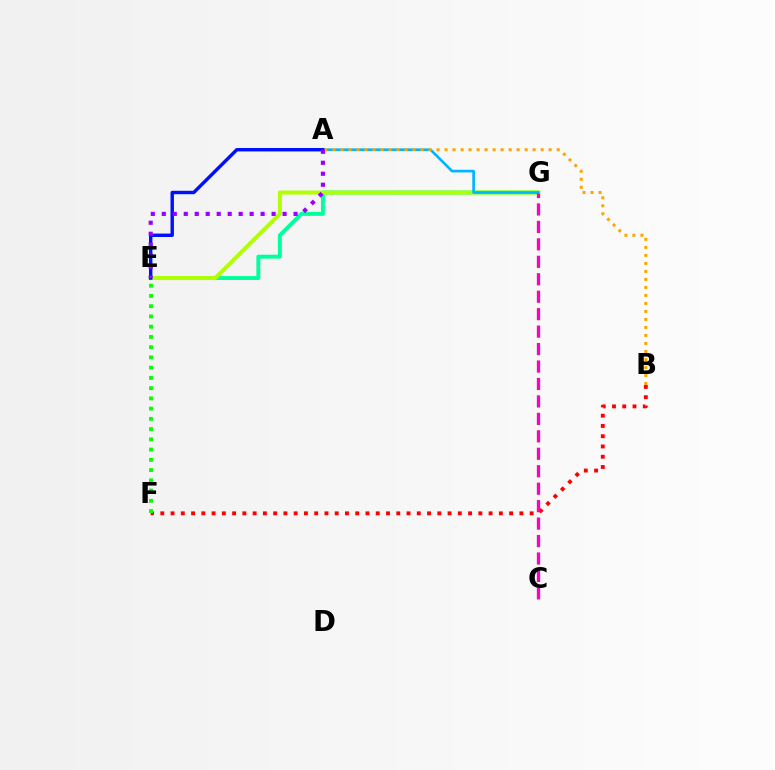{('E', 'G'): [{'color': '#00ff9d', 'line_style': 'solid', 'thickness': 2.82}, {'color': '#b3ff00', 'line_style': 'solid', 'thickness': 2.89}], ('A', 'G'): [{'color': '#00b5ff', 'line_style': 'solid', 'thickness': 1.91}], ('B', 'F'): [{'color': '#ff0000', 'line_style': 'dotted', 'thickness': 2.79}], ('C', 'G'): [{'color': '#ff00bd', 'line_style': 'dashed', 'thickness': 2.37}], ('A', 'E'): [{'color': '#0010ff', 'line_style': 'solid', 'thickness': 2.47}, {'color': '#9b00ff', 'line_style': 'dotted', 'thickness': 2.98}], ('A', 'B'): [{'color': '#ffa500', 'line_style': 'dotted', 'thickness': 2.18}], ('E', 'F'): [{'color': '#08ff00', 'line_style': 'dotted', 'thickness': 2.78}]}